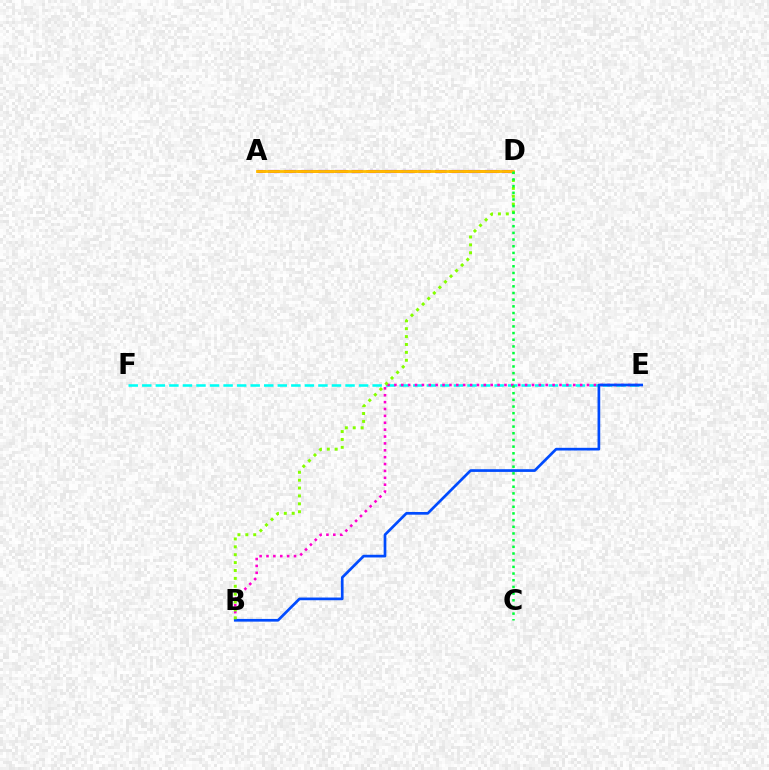{('A', 'D'): [{'color': '#7200ff', 'line_style': 'dashed', 'thickness': 2.27}, {'color': '#ff0000', 'line_style': 'dashed', 'thickness': 1.87}, {'color': '#ffbd00', 'line_style': 'solid', 'thickness': 2.02}], ('E', 'F'): [{'color': '#00fff6', 'line_style': 'dashed', 'thickness': 1.84}], ('B', 'E'): [{'color': '#ff00cf', 'line_style': 'dotted', 'thickness': 1.87}, {'color': '#004bff', 'line_style': 'solid', 'thickness': 1.94}], ('B', 'D'): [{'color': '#84ff00', 'line_style': 'dotted', 'thickness': 2.14}], ('C', 'D'): [{'color': '#00ff39', 'line_style': 'dotted', 'thickness': 1.81}]}